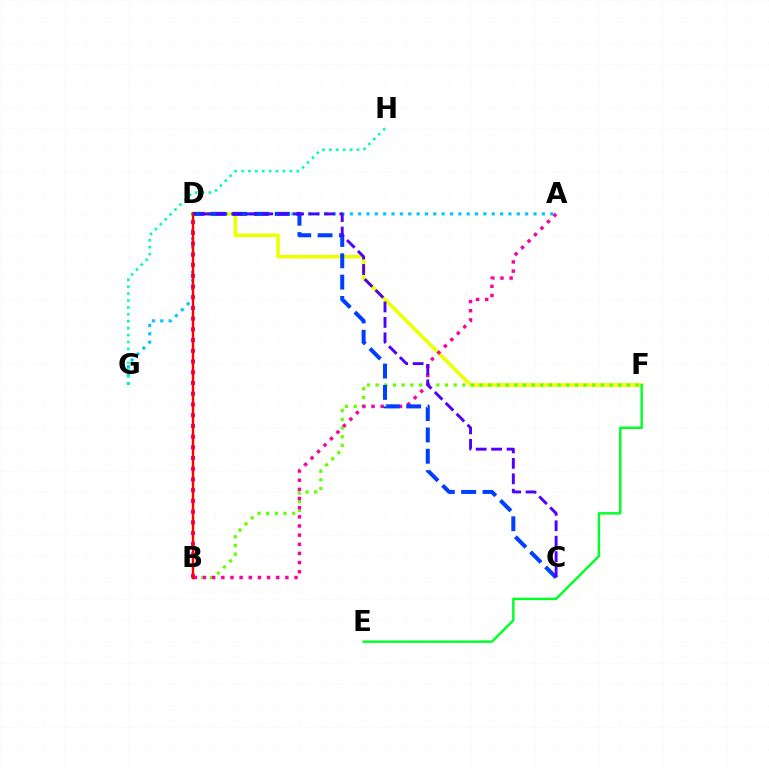{('D', 'F'): [{'color': '#eeff00', 'line_style': 'solid', 'thickness': 2.58}], ('A', 'G'): [{'color': '#00c7ff', 'line_style': 'dotted', 'thickness': 2.27}], ('B', 'D'): [{'color': '#ff8800', 'line_style': 'solid', 'thickness': 1.65}, {'color': '#d600ff', 'line_style': 'dotted', 'thickness': 2.91}, {'color': '#ff0000', 'line_style': 'solid', 'thickness': 1.63}], ('G', 'H'): [{'color': '#00ffaf', 'line_style': 'dotted', 'thickness': 1.88}], ('B', 'F'): [{'color': '#66ff00', 'line_style': 'dotted', 'thickness': 2.35}], ('A', 'B'): [{'color': '#ff00a0', 'line_style': 'dotted', 'thickness': 2.49}], ('C', 'D'): [{'color': '#003fff', 'line_style': 'dashed', 'thickness': 2.9}, {'color': '#4f00ff', 'line_style': 'dashed', 'thickness': 2.1}], ('E', 'F'): [{'color': '#00ff27', 'line_style': 'solid', 'thickness': 1.75}]}